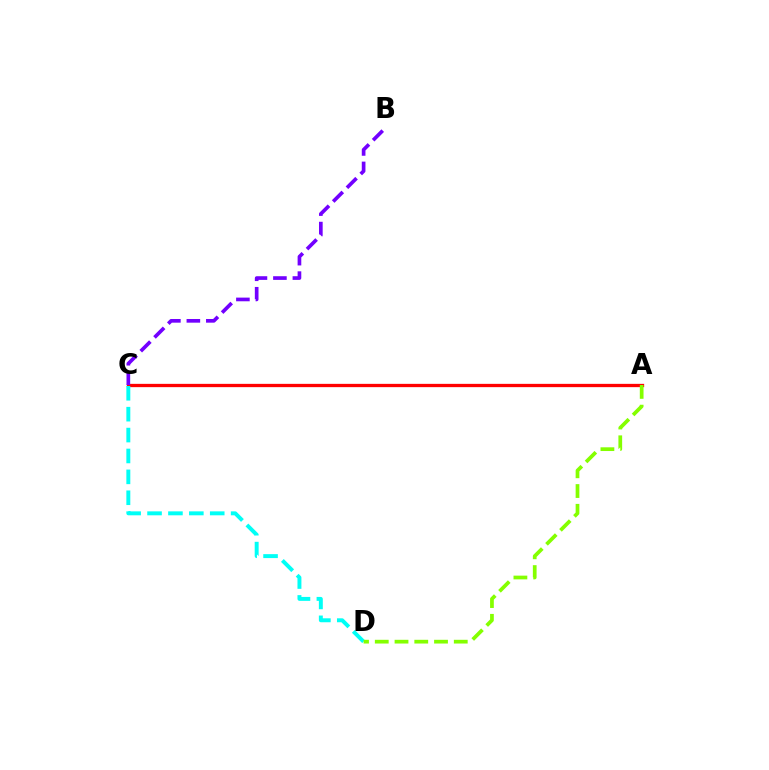{('A', 'C'): [{'color': '#ff0000', 'line_style': 'solid', 'thickness': 2.37}], ('C', 'D'): [{'color': '#00fff6', 'line_style': 'dashed', 'thickness': 2.84}], ('A', 'D'): [{'color': '#84ff00', 'line_style': 'dashed', 'thickness': 2.68}], ('B', 'C'): [{'color': '#7200ff', 'line_style': 'dashed', 'thickness': 2.64}]}